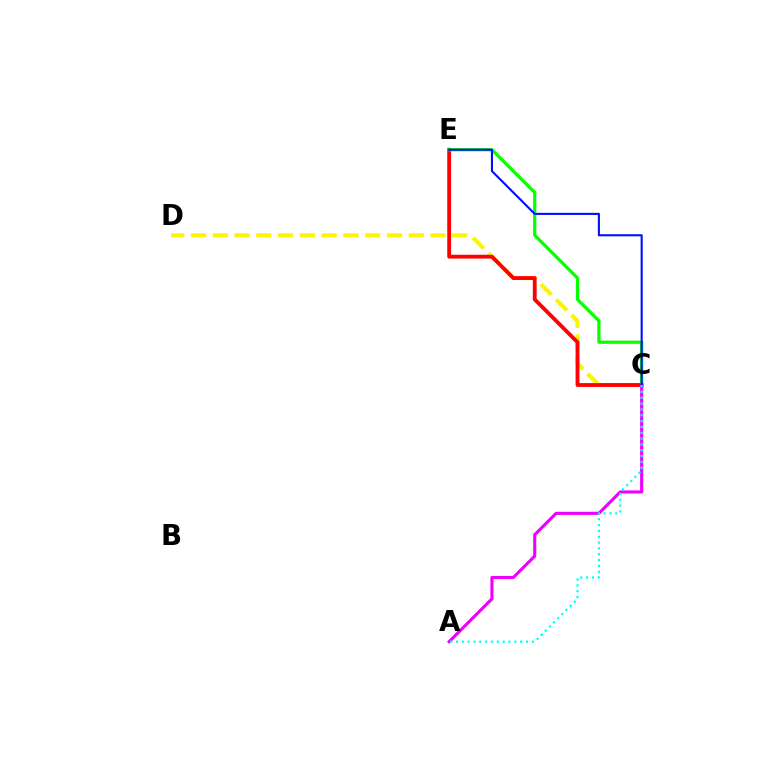{('C', 'D'): [{'color': '#fcf500', 'line_style': 'dashed', 'thickness': 2.96}], ('C', 'E'): [{'color': '#ff0000', 'line_style': 'solid', 'thickness': 2.76}, {'color': '#08ff00', 'line_style': 'solid', 'thickness': 2.32}, {'color': '#0010ff', 'line_style': 'solid', 'thickness': 1.51}], ('A', 'C'): [{'color': '#ee00ff', 'line_style': 'solid', 'thickness': 2.23}, {'color': '#00fff6', 'line_style': 'dotted', 'thickness': 1.59}]}